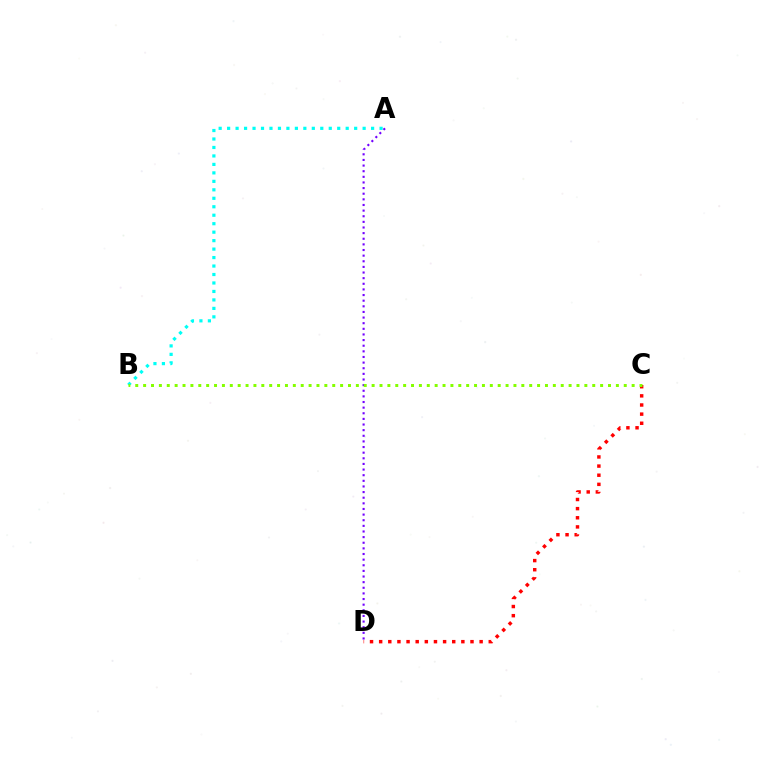{('A', 'B'): [{'color': '#00fff6', 'line_style': 'dotted', 'thickness': 2.3}], ('A', 'D'): [{'color': '#7200ff', 'line_style': 'dotted', 'thickness': 1.53}], ('C', 'D'): [{'color': '#ff0000', 'line_style': 'dotted', 'thickness': 2.48}], ('B', 'C'): [{'color': '#84ff00', 'line_style': 'dotted', 'thickness': 2.14}]}